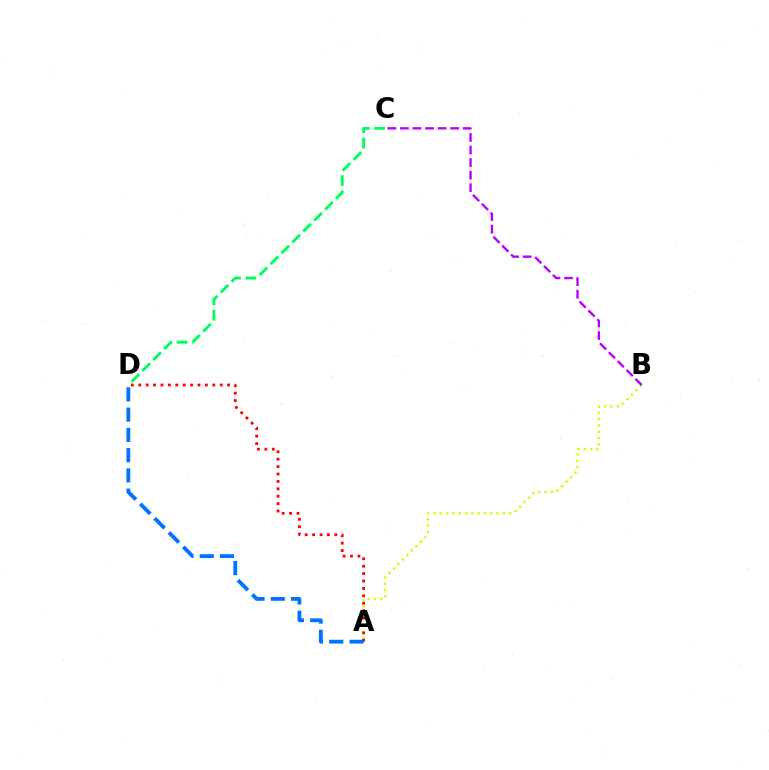{('A', 'B'): [{'color': '#d1ff00', 'line_style': 'dotted', 'thickness': 1.72}], ('C', 'D'): [{'color': '#00ff5c', 'line_style': 'dashed', 'thickness': 2.09}], ('B', 'C'): [{'color': '#b900ff', 'line_style': 'dashed', 'thickness': 1.71}], ('A', 'D'): [{'color': '#ff0000', 'line_style': 'dotted', 'thickness': 2.01}, {'color': '#0074ff', 'line_style': 'dashed', 'thickness': 2.75}]}